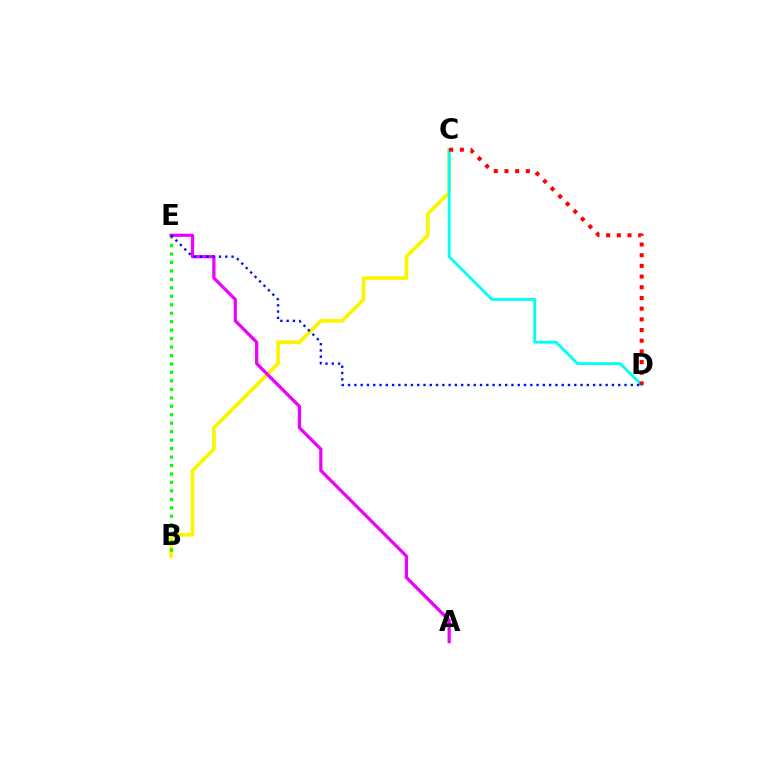{('B', 'C'): [{'color': '#fcf500', 'line_style': 'solid', 'thickness': 2.65}], ('B', 'E'): [{'color': '#08ff00', 'line_style': 'dotted', 'thickness': 2.3}], ('A', 'E'): [{'color': '#ee00ff', 'line_style': 'solid', 'thickness': 2.33}], ('C', 'D'): [{'color': '#00fff6', 'line_style': 'solid', 'thickness': 2.06}, {'color': '#ff0000', 'line_style': 'dotted', 'thickness': 2.9}], ('D', 'E'): [{'color': '#0010ff', 'line_style': 'dotted', 'thickness': 1.71}]}